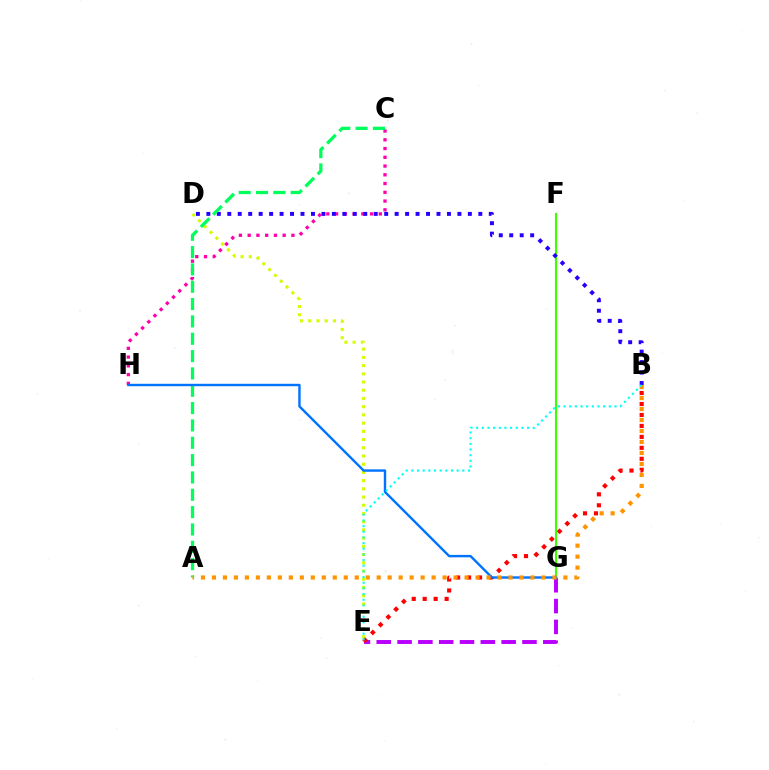{('D', 'E'): [{'color': '#d1ff00', 'line_style': 'dotted', 'thickness': 2.23}], ('E', 'G'): [{'color': '#b900ff', 'line_style': 'dashed', 'thickness': 2.83}], ('C', 'H'): [{'color': '#ff00ac', 'line_style': 'dotted', 'thickness': 2.38}], ('B', 'E'): [{'color': '#ff0000', 'line_style': 'dotted', 'thickness': 2.98}, {'color': '#00fff6', 'line_style': 'dotted', 'thickness': 1.54}], ('F', 'G'): [{'color': '#3dff00', 'line_style': 'solid', 'thickness': 1.53}], ('B', 'D'): [{'color': '#2500ff', 'line_style': 'dotted', 'thickness': 2.84}], ('A', 'C'): [{'color': '#00ff5c', 'line_style': 'dashed', 'thickness': 2.36}], ('G', 'H'): [{'color': '#0074ff', 'line_style': 'solid', 'thickness': 1.73}], ('A', 'B'): [{'color': '#ff9400', 'line_style': 'dotted', 'thickness': 2.98}]}